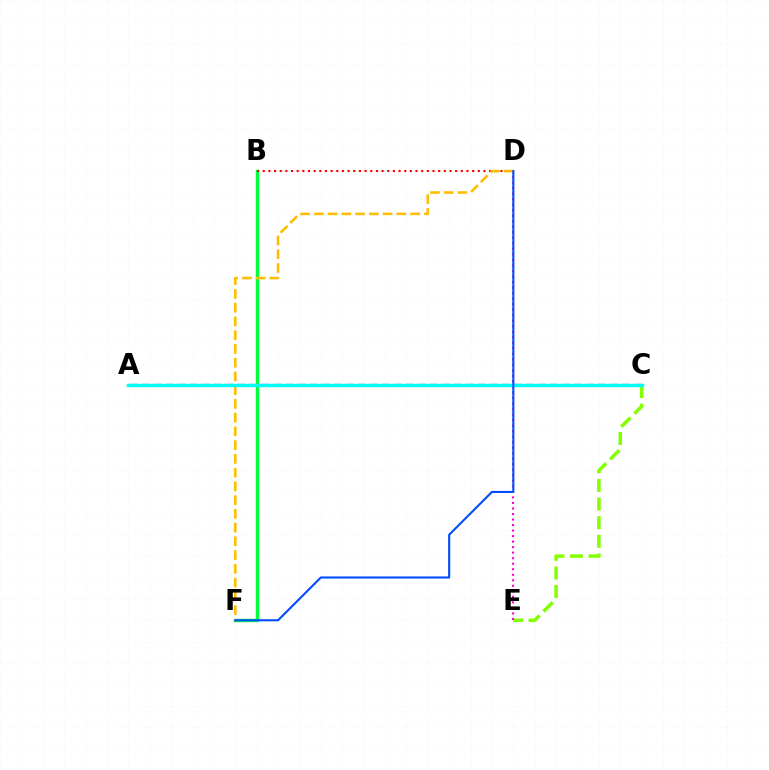{('B', 'F'): [{'color': '#00ff39', 'line_style': 'solid', 'thickness': 2.45}], ('C', 'E'): [{'color': '#84ff00', 'line_style': 'dashed', 'thickness': 2.53}], ('B', 'D'): [{'color': '#ff0000', 'line_style': 'dotted', 'thickness': 1.54}], ('D', 'E'): [{'color': '#ff00cf', 'line_style': 'dotted', 'thickness': 1.5}], ('D', 'F'): [{'color': '#ffbd00', 'line_style': 'dashed', 'thickness': 1.87}, {'color': '#004bff', 'line_style': 'solid', 'thickness': 1.51}], ('A', 'C'): [{'color': '#7200ff', 'line_style': 'dashed', 'thickness': 1.63}, {'color': '#00fff6', 'line_style': 'solid', 'thickness': 2.44}]}